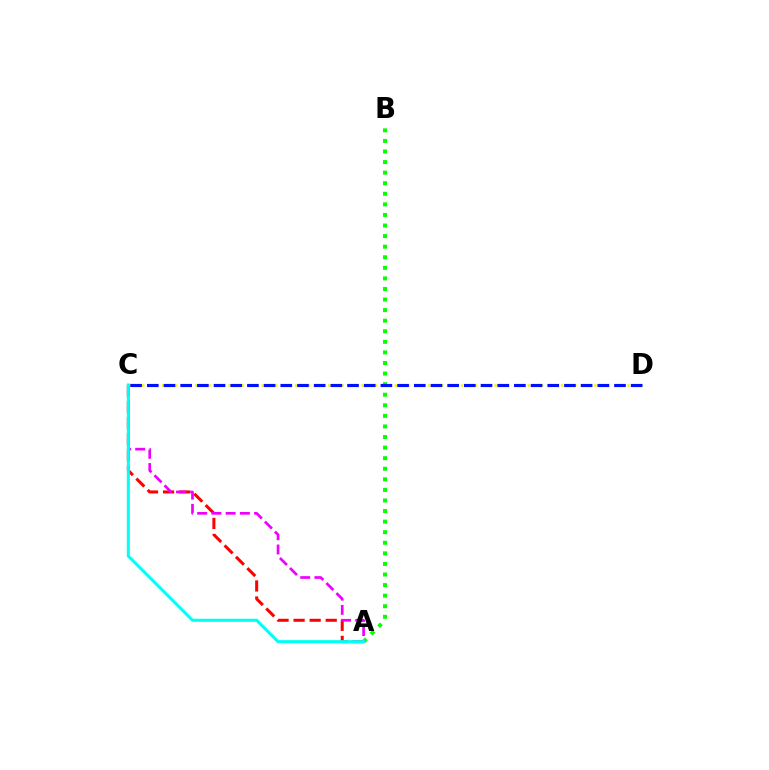{('A', 'B'): [{'color': '#08ff00', 'line_style': 'dotted', 'thickness': 2.87}], ('A', 'C'): [{'color': '#ff0000', 'line_style': 'dashed', 'thickness': 2.18}, {'color': '#ee00ff', 'line_style': 'dashed', 'thickness': 1.93}, {'color': '#00fff6', 'line_style': 'solid', 'thickness': 2.21}], ('C', 'D'): [{'color': '#fcf500', 'line_style': 'dotted', 'thickness': 1.81}, {'color': '#0010ff', 'line_style': 'dashed', 'thickness': 2.27}]}